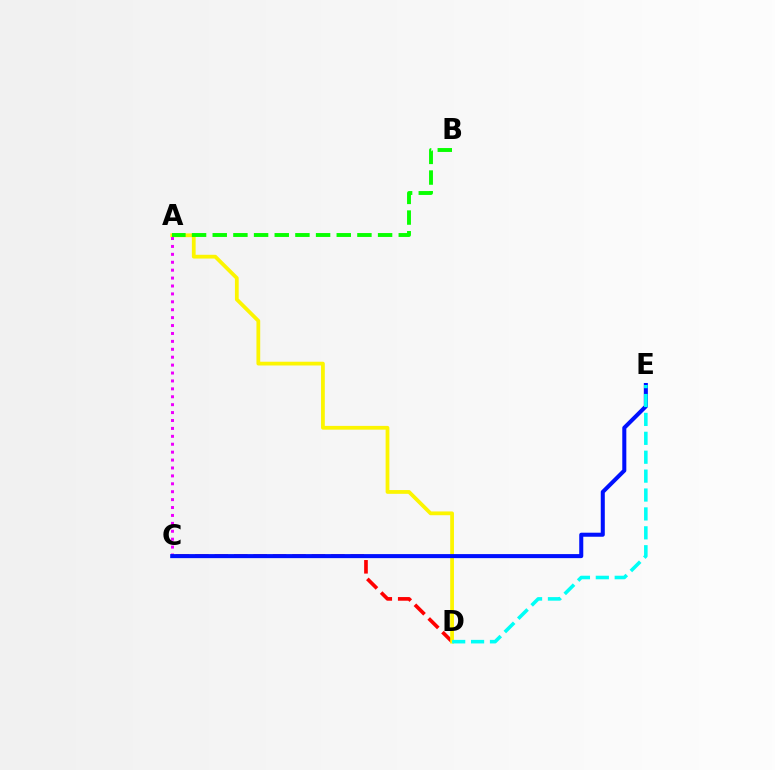{('C', 'D'): [{'color': '#ff0000', 'line_style': 'dashed', 'thickness': 2.64}], ('A', 'D'): [{'color': '#fcf500', 'line_style': 'solid', 'thickness': 2.71}], ('A', 'C'): [{'color': '#ee00ff', 'line_style': 'dotted', 'thickness': 2.15}], ('A', 'B'): [{'color': '#08ff00', 'line_style': 'dashed', 'thickness': 2.81}], ('C', 'E'): [{'color': '#0010ff', 'line_style': 'solid', 'thickness': 2.91}], ('D', 'E'): [{'color': '#00fff6', 'line_style': 'dashed', 'thickness': 2.57}]}